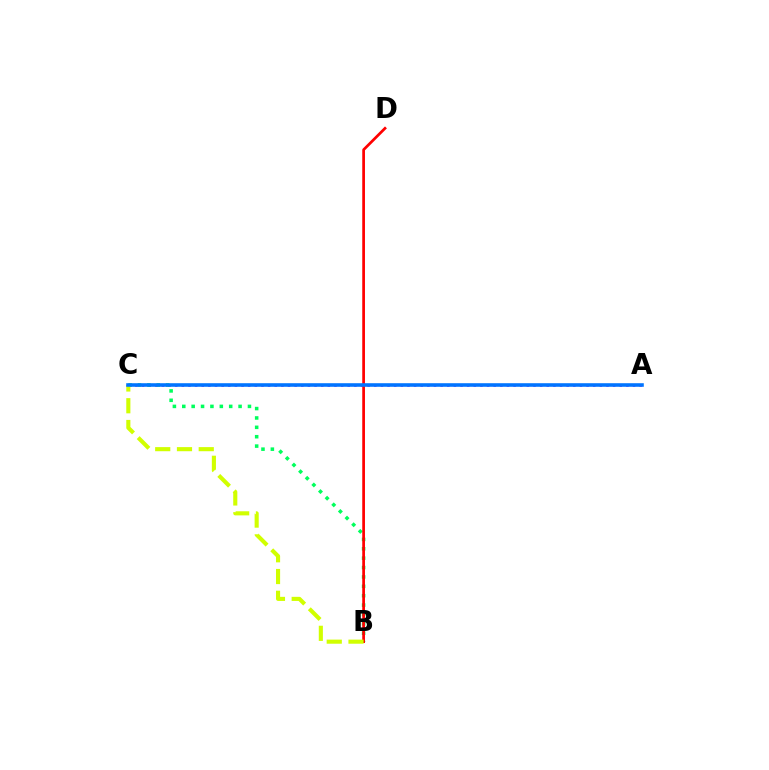{('A', 'C'): [{'color': '#b900ff', 'line_style': 'dotted', 'thickness': 1.8}, {'color': '#0074ff', 'line_style': 'solid', 'thickness': 2.58}], ('B', 'C'): [{'color': '#00ff5c', 'line_style': 'dotted', 'thickness': 2.55}, {'color': '#d1ff00', 'line_style': 'dashed', 'thickness': 2.96}], ('B', 'D'): [{'color': '#ff0000', 'line_style': 'solid', 'thickness': 1.96}]}